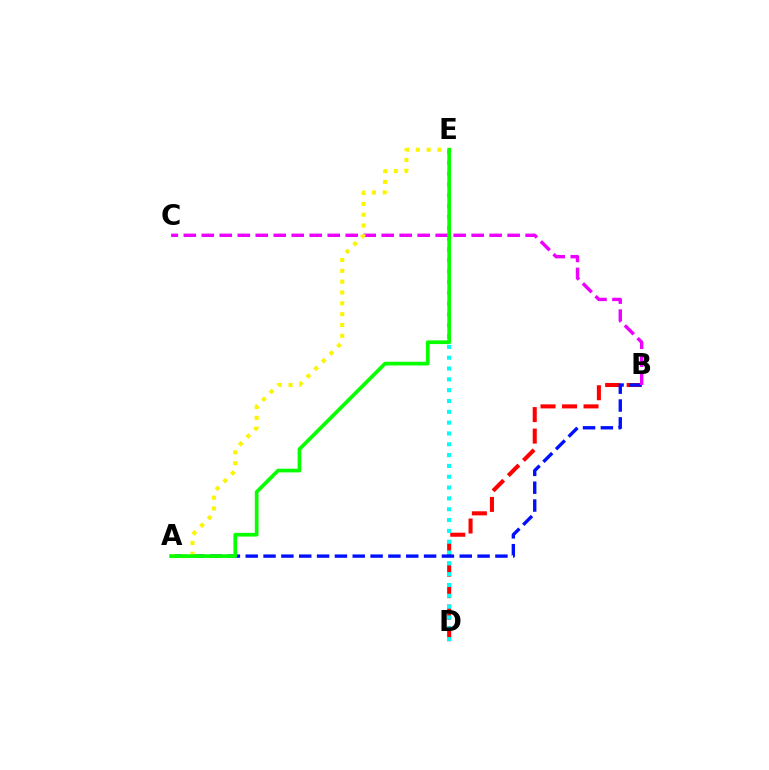{('B', 'D'): [{'color': '#ff0000', 'line_style': 'dashed', 'thickness': 2.92}], ('D', 'E'): [{'color': '#00fff6', 'line_style': 'dotted', 'thickness': 2.94}], ('A', 'B'): [{'color': '#0010ff', 'line_style': 'dashed', 'thickness': 2.42}], ('B', 'C'): [{'color': '#ee00ff', 'line_style': 'dashed', 'thickness': 2.44}], ('A', 'E'): [{'color': '#fcf500', 'line_style': 'dotted', 'thickness': 2.94}, {'color': '#08ff00', 'line_style': 'solid', 'thickness': 2.67}]}